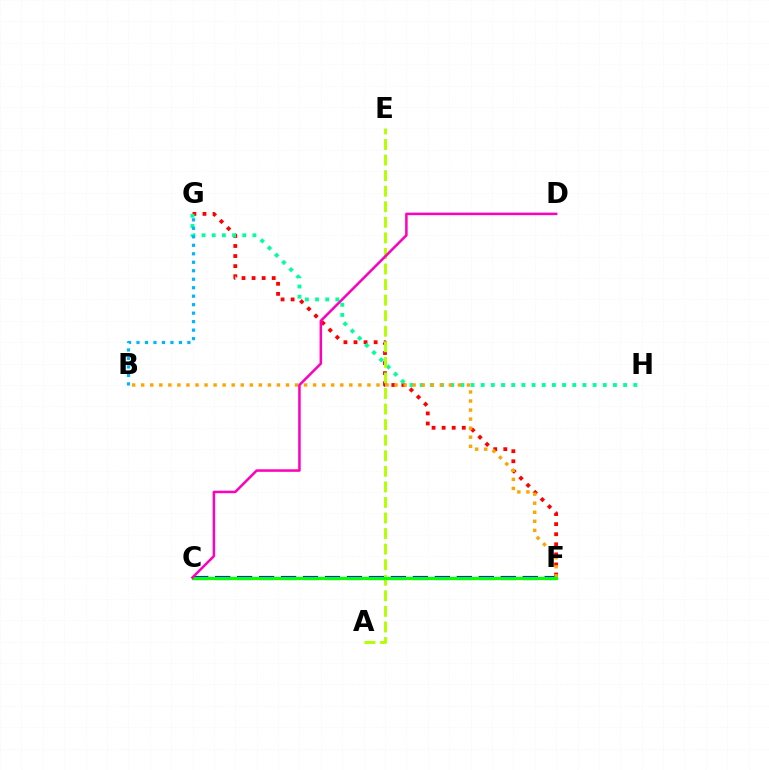{('F', 'G'): [{'color': '#ff0000', 'line_style': 'dotted', 'thickness': 2.74}], ('G', 'H'): [{'color': '#00ff9d', 'line_style': 'dotted', 'thickness': 2.76}], ('B', 'G'): [{'color': '#00b5ff', 'line_style': 'dotted', 'thickness': 2.3}], ('C', 'F'): [{'color': '#0010ff', 'line_style': 'dashed', 'thickness': 2.99}, {'color': '#9b00ff', 'line_style': 'dotted', 'thickness': 1.51}, {'color': '#08ff00', 'line_style': 'solid', 'thickness': 2.34}], ('A', 'E'): [{'color': '#b3ff00', 'line_style': 'dashed', 'thickness': 2.11}], ('B', 'F'): [{'color': '#ffa500', 'line_style': 'dotted', 'thickness': 2.46}], ('C', 'D'): [{'color': '#ff00bd', 'line_style': 'solid', 'thickness': 1.82}]}